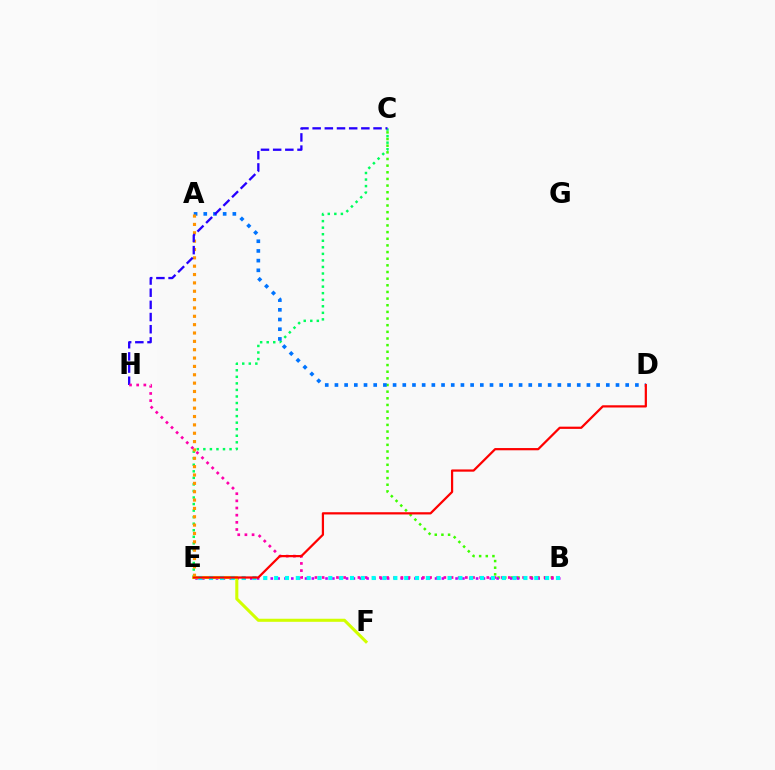{('C', 'E'): [{'color': '#00ff5c', 'line_style': 'dotted', 'thickness': 1.78}], ('B', 'C'): [{'color': '#3dff00', 'line_style': 'dotted', 'thickness': 1.81}], ('A', 'D'): [{'color': '#0074ff', 'line_style': 'dotted', 'thickness': 2.63}], ('B', 'E'): [{'color': '#b900ff', 'line_style': 'dotted', 'thickness': 1.86}, {'color': '#00fff6', 'line_style': 'dotted', 'thickness': 2.94}], ('A', 'E'): [{'color': '#ff9400', 'line_style': 'dotted', 'thickness': 2.27}], ('C', 'H'): [{'color': '#2500ff', 'line_style': 'dashed', 'thickness': 1.65}], ('E', 'F'): [{'color': '#d1ff00', 'line_style': 'solid', 'thickness': 2.21}], ('B', 'H'): [{'color': '#ff00ac', 'line_style': 'dotted', 'thickness': 1.95}], ('D', 'E'): [{'color': '#ff0000', 'line_style': 'solid', 'thickness': 1.61}]}